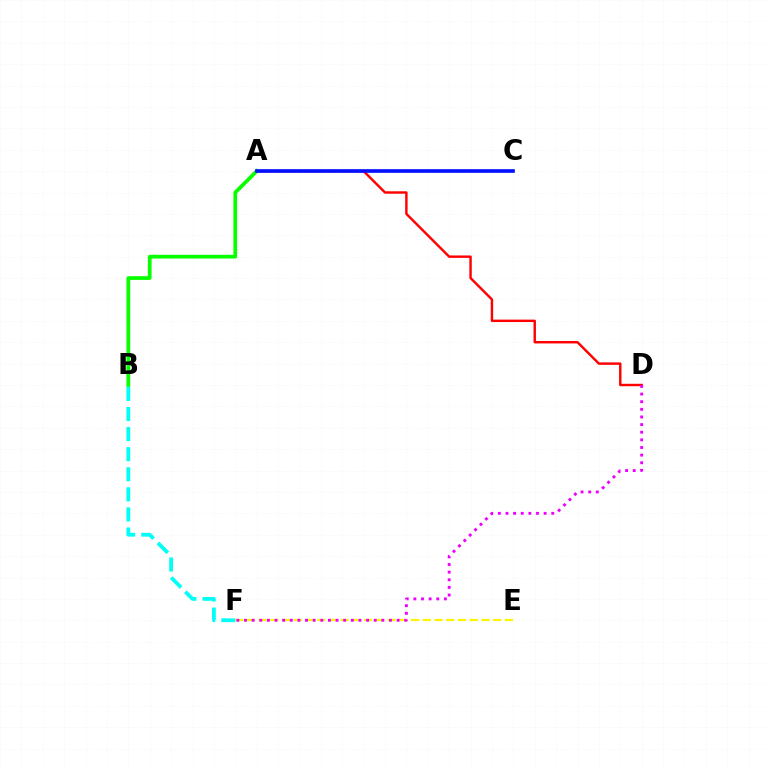{('E', 'F'): [{'color': '#fcf500', 'line_style': 'dashed', 'thickness': 1.59}], ('A', 'B'): [{'color': '#08ff00', 'line_style': 'solid', 'thickness': 2.69}], ('A', 'D'): [{'color': '#ff0000', 'line_style': 'solid', 'thickness': 1.75}], ('D', 'F'): [{'color': '#ee00ff', 'line_style': 'dotted', 'thickness': 2.07}], ('B', 'F'): [{'color': '#00fff6', 'line_style': 'dashed', 'thickness': 2.73}], ('A', 'C'): [{'color': '#0010ff', 'line_style': 'solid', 'thickness': 2.62}]}